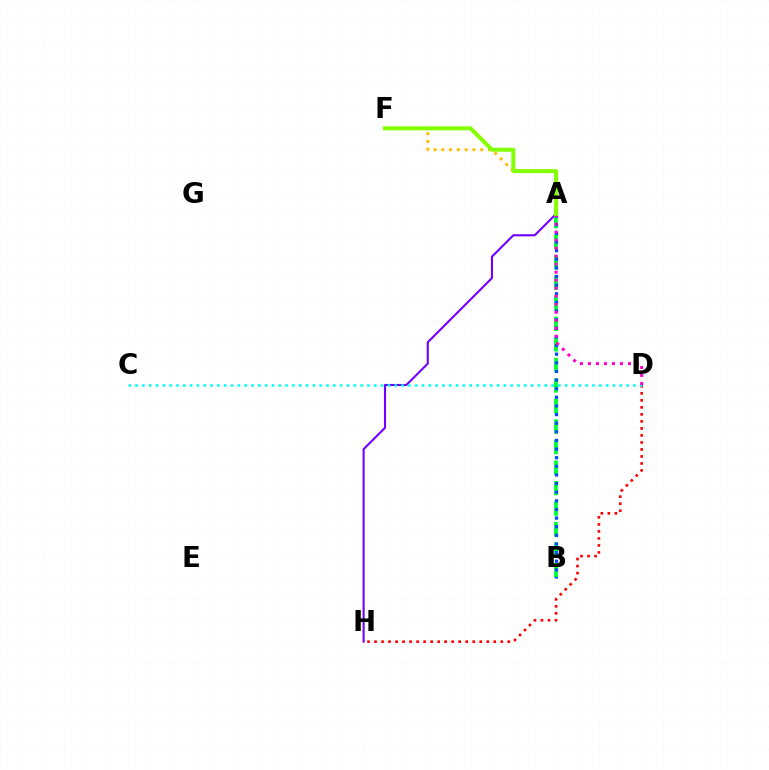{('A', 'F'): [{'color': '#ffbd00', 'line_style': 'dotted', 'thickness': 2.11}, {'color': '#84ff00', 'line_style': 'solid', 'thickness': 2.88}], ('A', 'H'): [{'color': '#7200ff', 'line_style': 'solid', 'thickness': 1.51}], ('A', 'B'): [{'color': '#00ff39', 'line_style': 'dashed', 'thickness': 2.79}, {'color': '#004bff', 'line_style': 'dotted', 'thickness': 2.34}], ('D', 'H'): [{'color': '#ff0000', 'line_style': 'dotted', 'thickness': 1.91}], ('C', 'D'): [{'color': '#00fff6', 'line_style': 'dotted', 'thickness': 1.85}], ('A', 'D'): [{'color': '#ff00cf', 'line_style': 'dotted', 'thickness': 2.18}]}